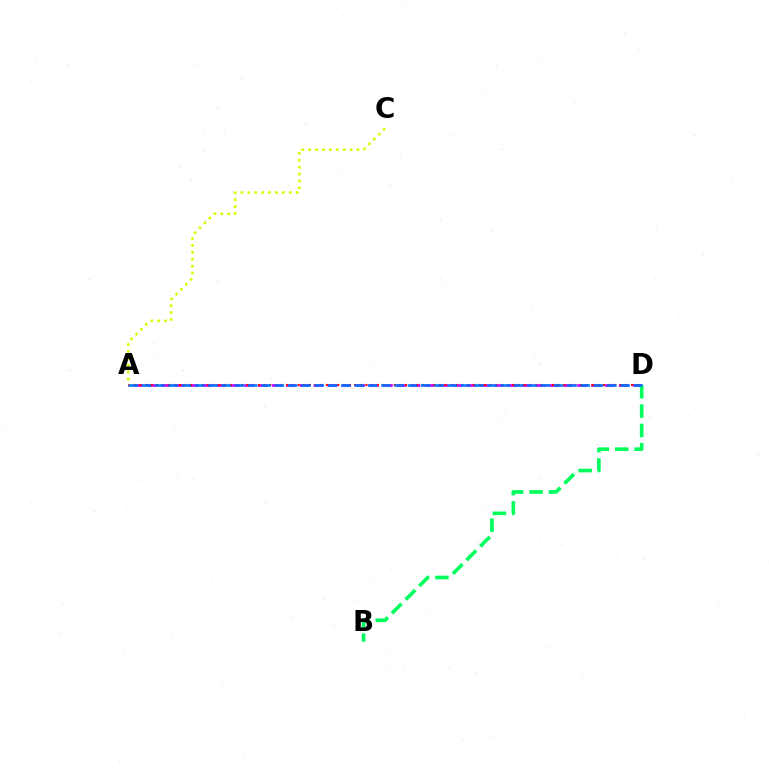{('A', 'D'): [{'color': '#b900ff', 'line_style': 'dashed', 'thickness': 1.89}, {'color': '#ff0000', 'line_style': 'dotted', 'thickness': 1.54}, {'color': '#0074ff', 'line_style': 'dashed', 'thickness': 1.81}], ('B', 'D'): [{'color': '#00ff5c', 'line_style': 'dashed', 'thickness': 2.63}], ('A', 'C'): [{'color': '#d1ff00', 'line_style': 'dotted', 'thickness': 1.88}]}